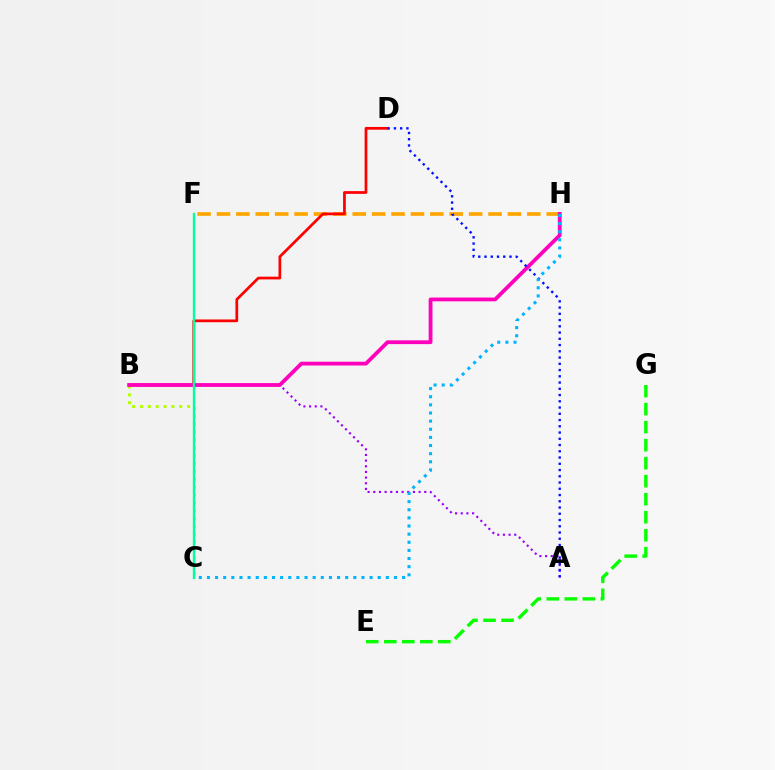{('F', 'H'): [{'color': '#ffa500', 'line_style': 'dashed', 'thickness': 2.64}], ('E', 'G'): [{'color': '#08ff00', 'line_style': 'dashed', 'thickness': 2.45}], ('B', 'D'): [{'color': '#ff0000', 'line_style': 'solid', 'thickness': 1.97}], ('A', 'B'): [{'color': '#9b00ff', 'line_style': 'dotted', 'thickness': 1.54}], ('B', 'C'): [{'color': '#b3ff00', 'line_style': 'dotted', 'thickness': 2.14}], ('B', 'H'): [{'color': '#ff00bd', 'line_style': 'solid', 'thickness': 2.73}], ('A', 'D'): [{'color': '#0010ff', 'line_style': 'dotted', 'thickness': 1.7}], ('C', 'F'): [{'color': '#00ff9d', 'line_style': 'solid', 'thickness': 1.7}], ('C', 'H'): [{'color': '#00b5ff', 'line_style': 'dotted', 'thickness': 2.21}]}